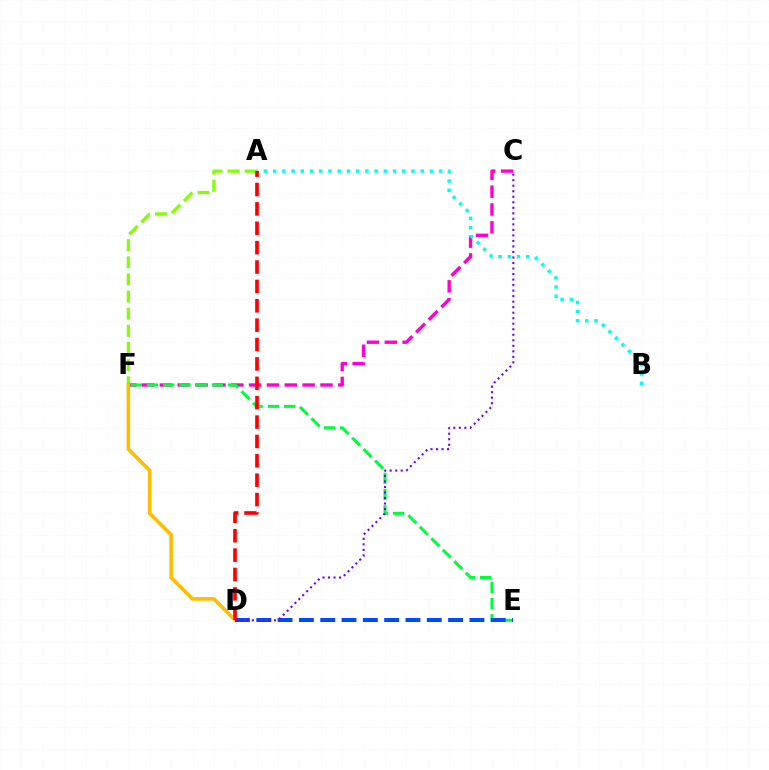{('A', 'F'): [{'color': '#84ff00', 'line_style': 'dashed', 'thickness': 2.33}], ('C', 'F'): [{'color': '#ff00cf', 'line_style': 'dashed', 'thickness': 2.42}], ('D', 'F'): [{'color': '#ffbd00', 'line_style': 'solid', 'thickness': 2.59}], ('E', 'F'): [{'color': '#00ff39', 'line_style': 'dashed', 'thickness': 2.2}], ('A', 'B'): [{'color': '#00fff6', 'line_style': 'dotted', 'thickness': 2.51}], ('D', 'E'): [{'color': '#004bff', 'line_style': 'dashed', 'thickness': 2.9}], ('A', 'D'): [{'color': '#ff0000', 'line_style': 'dashed', 'thickness': 2.63}], ('C', 'D'): [{'color': '#7200ff', 'line_style': 'dotted', 'thickness': 1.5}]}